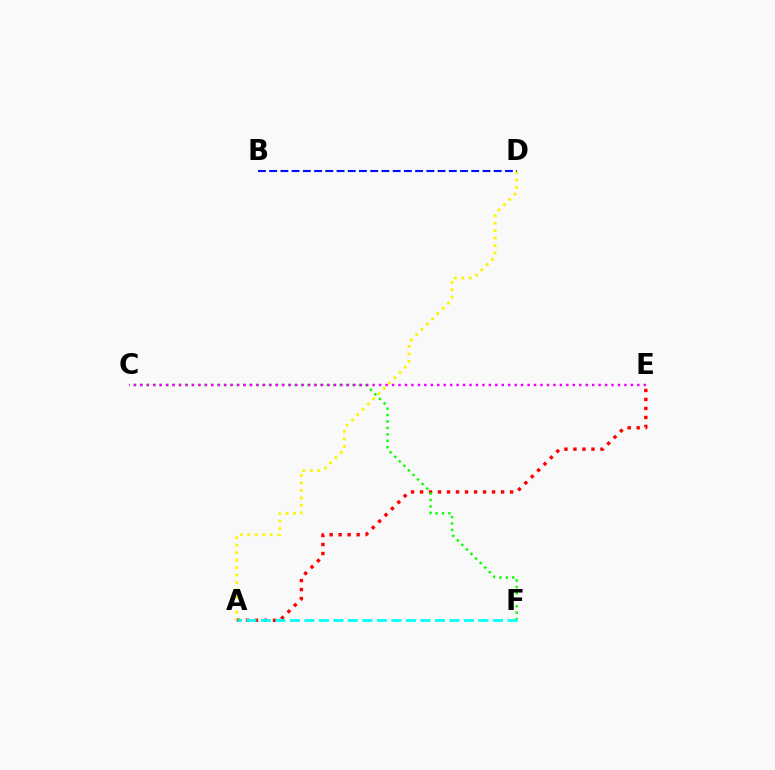{('A', 'D'): [{'color': '#fcf500', 'line_style': 'dotted', 'thickness': 2.03}], ('A', 'E'): [{'color': '#ff0000', 'line_style': 'dotted', 'thickness': 2.45}], ('B', 'D'): [{'color': '#0010ff', 'line_style': 'dashed', 'thickness': 1.53}], ('C', 'F'): [{'color': '#08ff00', 'line_style': 'dotted', 'thickness': 1.75}], ('A', 'F'): [{'color': '#00fff6', 'line_style': 'dashed', 'thickness': 1.97}], ('C', 'E'): [{'color': '#ee00ff', 'line_style': 'dotted', 'thickness': 1.75}]}